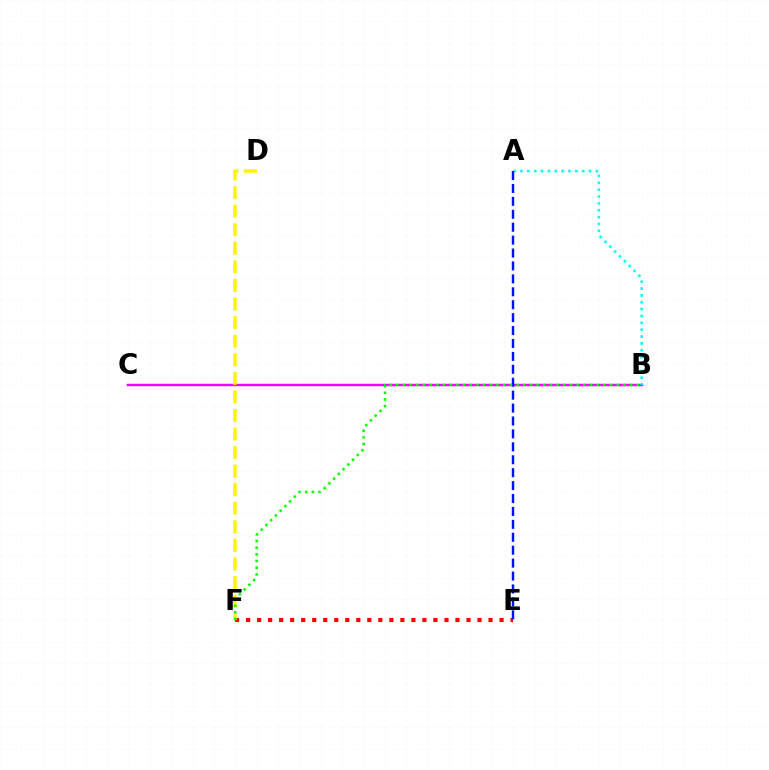{('B', 'C'): [{'color': '#ee00ff', 'line_style': 'solid', 'thickness': 1.76}], ('E', 'F'): [{'color': '#ff0000', 'line_style': 'dotted', 'thickness': 2.99}], ('A', 'B'): [{'color': '#00fff6', 'line_style': 'dotted', 'thickness': 1.86}], ('A', 'E'): [{'color': '#0010ff', 'line_style': 'dashed', 'thickness': 1.76}], ('D', 'F'): [{'color': '#fcf500', 'line_style': 'dashed', 'thickness': 2.52}], ('B', 'F'): [{'color': '#08ff00', 'line_style': 'dotted', 'thickness': 1.82}]}